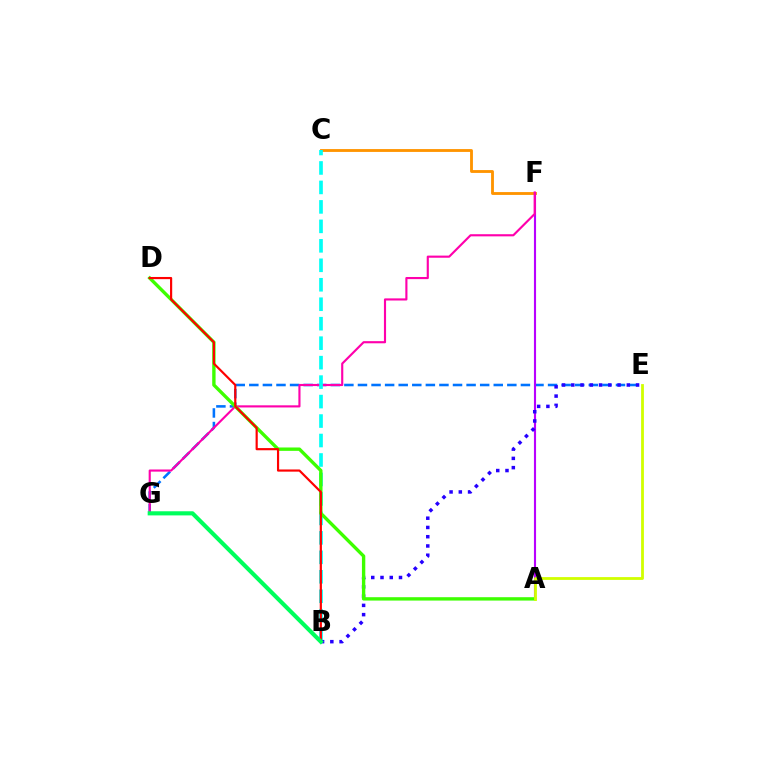{('E', 'G'): [{'color': '#0074ff', 'line_style': 'dashed', 'thickness': 1.84}], ('C', 'F'): [{'color': '#ff9400', 'line_style': 'solid', 'thickness': 2.05}], ('A', 'F'): [{'color': '#b900ff', 'line_style': 'solid', 'thickness': 1.53}], ('F', 'G'): [{'color': '#ff00ac', 'line_style': 'solid', 'thickness': 1.54}], ('B', 'C'): [{'color': '#00fff6', 'line_style': 'dashed', 'thickness': 2.64}], ('B', 'E'): [{'color': '#2500ff', 'line_style': 'dotted', 'thickness': 2.51}], ('A', 'D'): [{'color': '#3dff00', 'line_style': 'solid', 'thickness': 2.43}], ('B', 'D'): [{'color': '#ff0000', 'line_style': 'solid', 'thickness': 1.57}], ('B', 'G'): [{'color': '#00ff5c', 'line_style': 'solid', 'thickness': 2.97}], ('A', 'E'): [{'color': '#d1ff00', 'line_style': 'solid', 'thickness': 2.01}]}